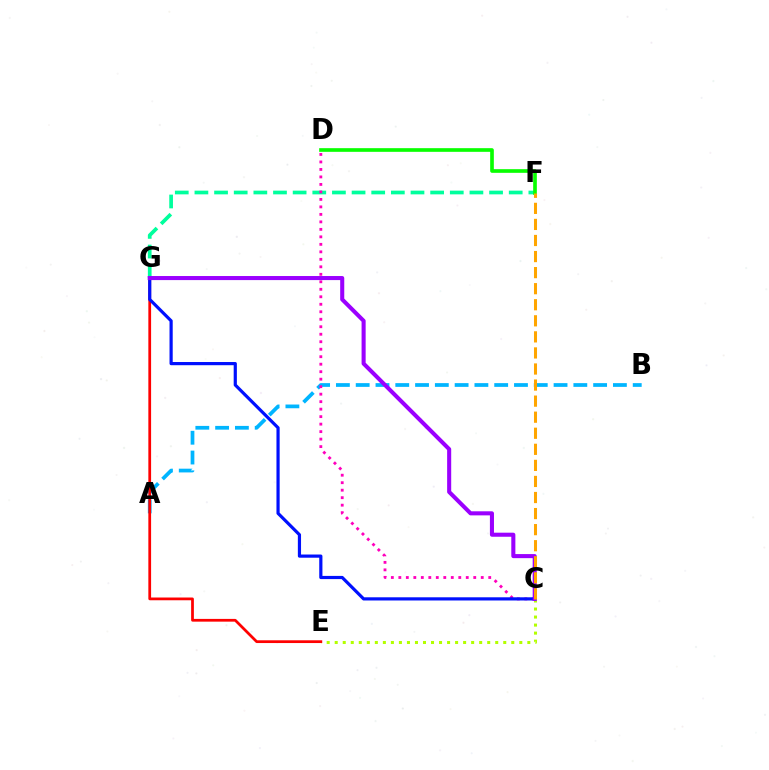{('A', 'B'): [{'color': '#00b5ff', 'line_style': 'dashed', 'thickness': 2.69}], ('F', 'G'): [{'color': '#00ff9d', 'line_style': 'dashed', 'thickness': 2.67}], ('C', 'E'): [{'color': '#b3ff00', 'line_style': 'dotted', 'thickness': 2.18}], ('E', 'G'): [{'color': '#ff0000', 'line_style': 'solid', 'thickness': 1.98}], ('D', 'F'): [{'color': '#08ff00', 'line_style': 'solid', 'thickness': 2.64}], ('C', 'D'): [{'color': '#ff00bd', 'line_style': 'dotted', 'thickness': 2.04}], ('C', 'G'): [{'color': '#0010ff', 'line_style': 'solid', 'thickness': 2.3}, {'color': '#9b00ff', 'line_style': 'solid', 'thickness': 2.93}], ('C', 'F'): [{'color': '#ffa500', 'line_style': 'dashed', 'thickness': 2.18}]}